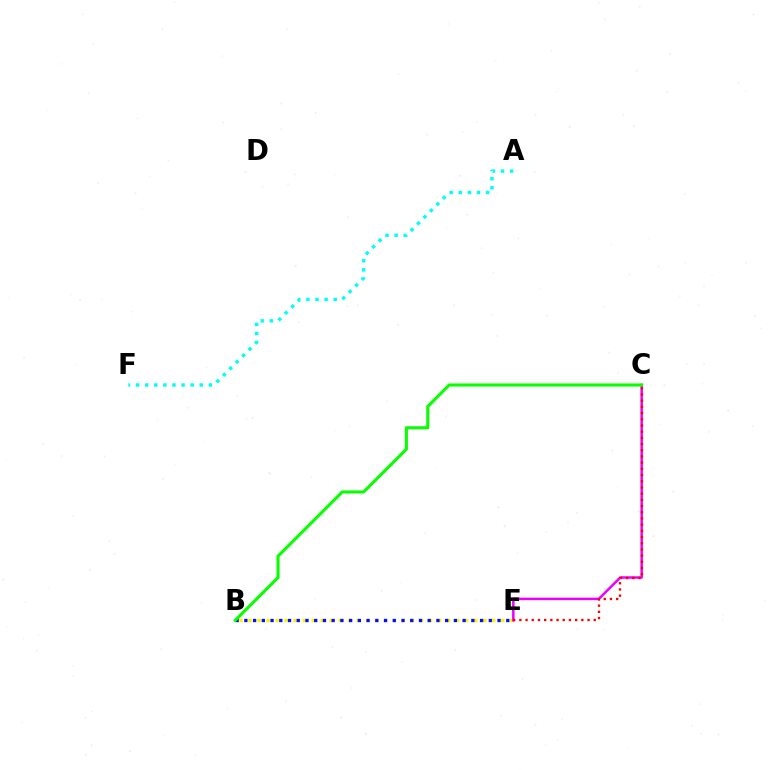{('B', 'E'): [{'color': '#fcf500', 'line_style': 'dotted', 'thickness': 2.45}, {'color': '#0010ff', 'line_style': 'dotted', 'thickness': 2.37}], ('A', 'F'): [{'color': '#00fff6', 'line_style': 'dotted', 'thickness': 2.47}], ('C', 'E'): [{'color': '#ee00ff', 'line_style': 'solid', 'thickness': 1.8}, {'color': '#ff0000', 'line_style': 'dotted', 'thickness': 1.68}], ('B', 'C'): [{'color': '#08ff00', 'line_style': 'solid', 'thickness': 2.21}]}